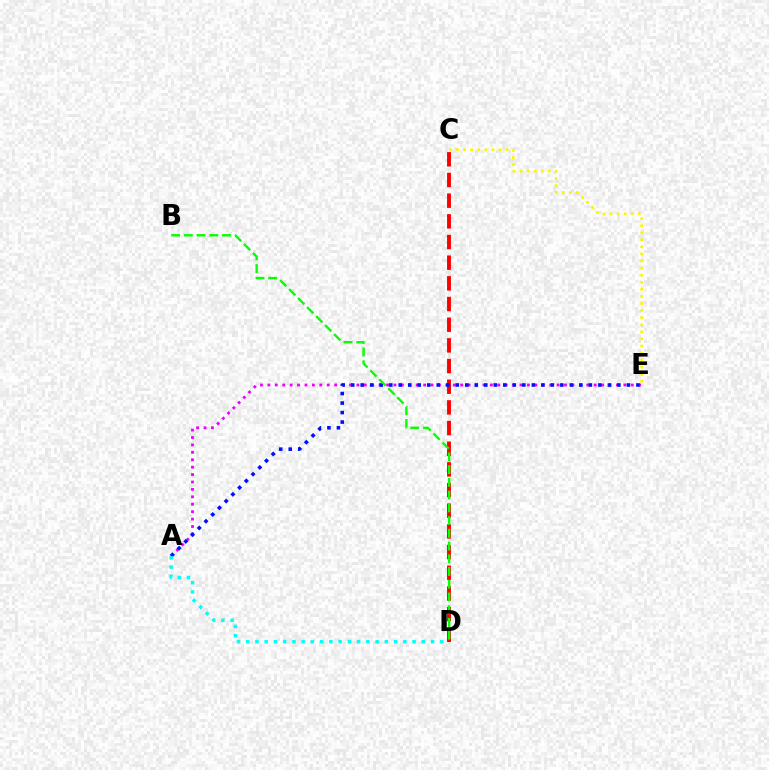{('C', 'E'): [{'color': '#fcf500', 'line_style': 'dotted', 'thickness': 1.92}], ('A', 'E'): [{'color': '#ee00ff', 'line_style': 'dotted', 'thickness': 2.01}, {'color': '#0010ff', 'line_style': 'dotted', 'thickness': 2.58}], ('C', 'D'): [{'color': '#ff0000', 'line_style': 'dashed', 'thickness': 2.81}], ('B', 'D'): [{'color': '#08ff00', 'line_style': 'dashed', 'thickness': 1.73}], ('A', 'D'): [{'color': '#00fff6', 'line_style': 'dotted', 'thickness': 2.51}]}